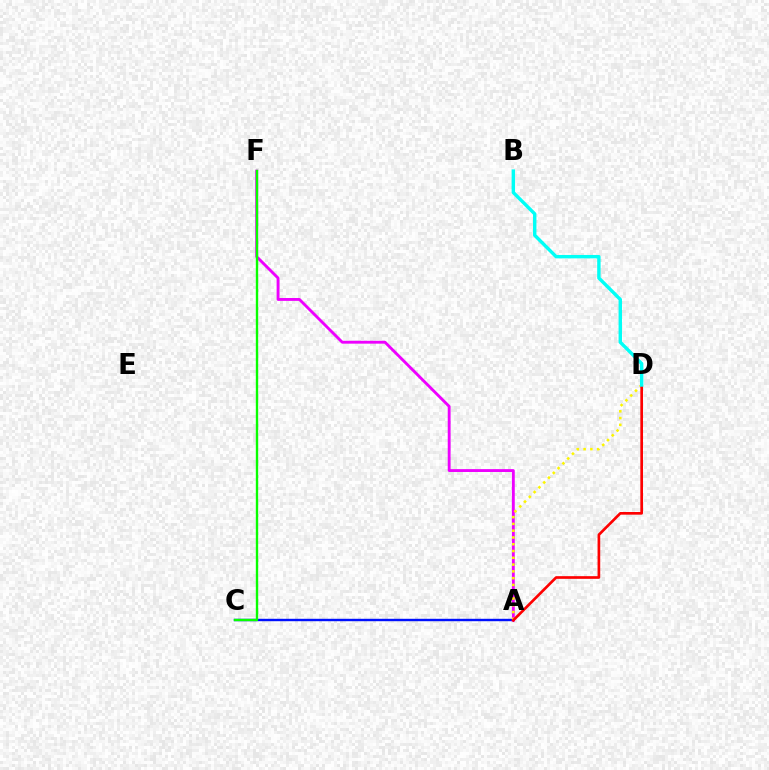{('A', 'C'): [{'color': '#0010ff', 'line_style': 'solid', 'thickness': 1.74}], ('A', 'F'): [{'color': '#ee00ff', 'line_style': 'solid', 'thickness': 2.06}], ('A', 'D'): [{'color': '#fcf500', 'line_style': 'dotted', 'thickness': 1.84}, {'color': '#ff0000', 'line_style': 'solid', 'thickness': 1.92}], ('C', 'F'): [{'color': '#08ff00', 'line_style': 'solid', 'thickness': 1.71}], ('B', 'D'): [{'color': '#00fff6', 'line_style': 'solid', 'thickness': 2.45}]}